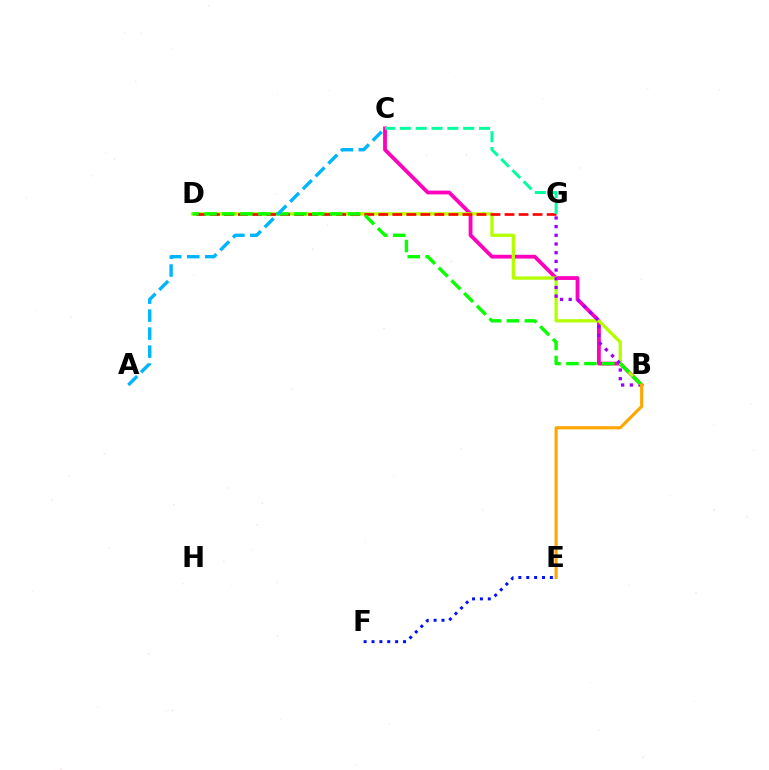{('B', 'C'): [{'color': '#ff00bd', 'line_style': 'solid', 'thickness': 2.73}], ('B', 'D'): [{'color': '#b3ff00', 'line_style': 'solid', 'thickness': 2.37}, {'color': '#08ff00', 'line_style': 'dashed', 'thickness': 2.44}], ('D', 'G'): [{'color': '#ff0000', 'line_style': 'dashed', 'thickness': 1.91}], ('B', 'G'): [{'color': '#9b00ff', 'line_style': 'dotted', 'thickness': 2.36}], ('C', 'G'): [{'color': '#00ff9d', 'line_style': 'dashed', 'thickness': 2.15}], ('E', 'F'): [{'color': '#0010ff', 'line_style': 'dotted', 'thickness': 2.14}], ('B', 'E'): [{'color': '#ffa500', 'line_style': 'solid', 'thickness': 2.23}], ('A', 'C'): [{'color': '#00b5ff', 'line_style': 'dashed', 'thickness': 2.44}]}